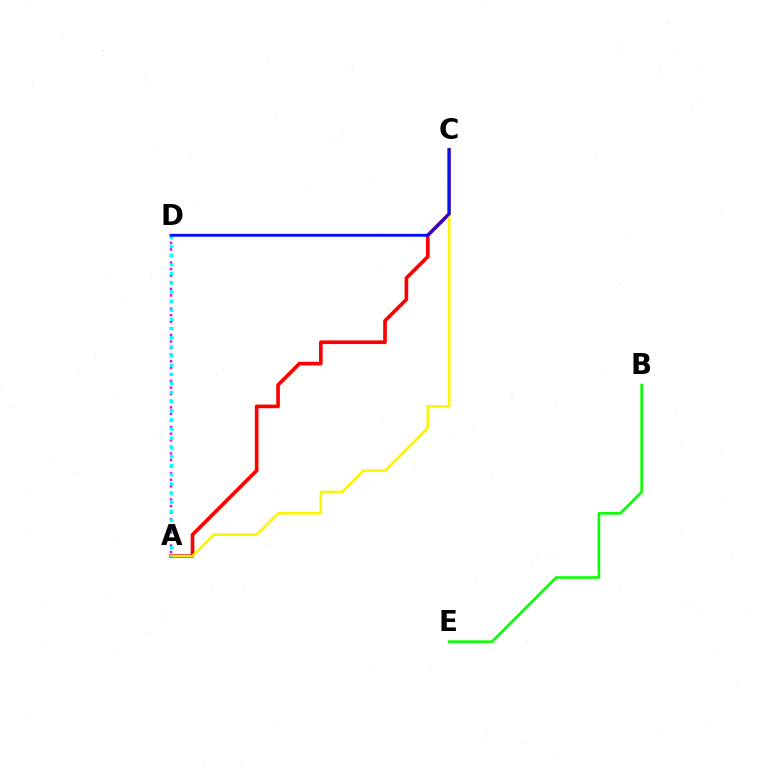{('A', 'D'): [{'color': '#ee00ff', 'line_style': 'dotted', 'thickness': 1.79}, {'color': '#00fff6', 'line_style': 'dotted', 'thickness': 2.48}], ('A', 'C'): [{'color': '#ff0000', 'line_style': 'solid', 'thickness': 2.64}, {'color': '#fcf500', 'line_style': 'solid', 'thickness': 1.87}], ('B', 'E'): [{'color': '#08ff00', 'line_style': 'solid', 'thickness': 1.88}], ('C', 'D'): [{'color': '#0010ff', 'line_style': 'solid', 'thickness': 2.06}]}